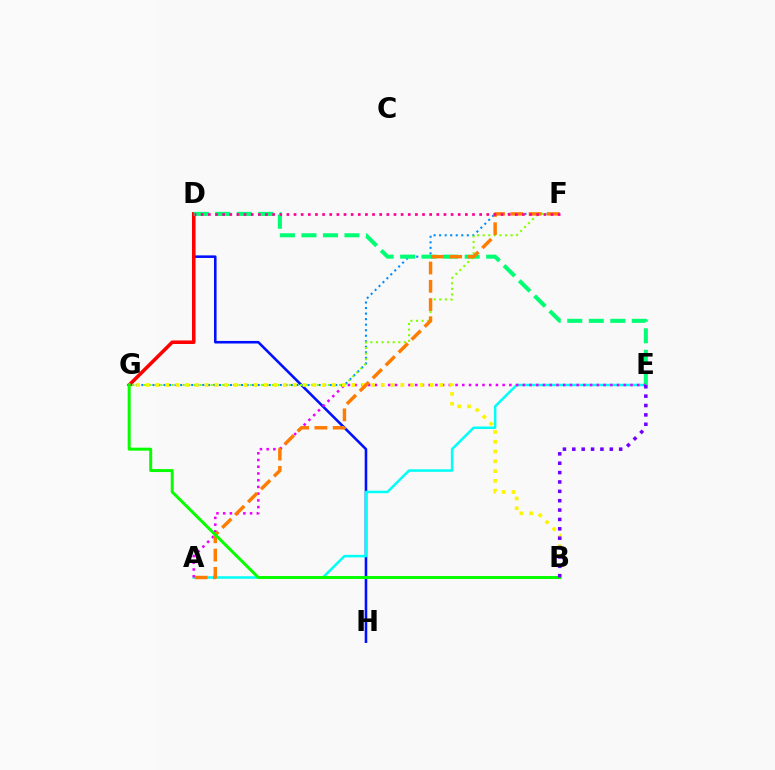{('D', 'H'): [{'color': '#0010ff', 'line_style': 'solid', 'thickness': 1.86}], ('A', 'E'): [{'color': '#00fff6', 'line_style': 'solid', 'thickness': 1.81}, {'color': '#ee00ff', 'line_style': 'dotted', 'thickness': 1.83}], ('F', 'G'): [{'color': '#008cff', 'line_style': 'dotted', 'thickness': 1.5}, {'color': '#84ff00', 'line_style': 'dotted', 'thickness': 1.52}], ('D', 'G'): [{'color': '#ff0000', 'line_style': 'solid', 'thickness': 2.55}], ('D', 'E'): [{'color': '#00ff74', 'line_style': 'dashed', 'thickness': 2.92}], ('B', 'G'): [{'color': '#fcf500', 'line_style': 'dotted', 'thickness': 2.66}, {'color': '#08ff00', 'line_style': 'solid', 'thickness': 2.15}], ('A', 'F'): [{'color': '#ff7c00', 'line_style': 'dashed', 'thickness': 2.48}], ('D', 'F'): [{'color': '#ff0094', 'line_style': 'dotted', 'thickness': 1.94}], ('B', 'E'): [{'color': '#7200ff', 'line_style': 'dotted', 'thickness': 2.55}]}